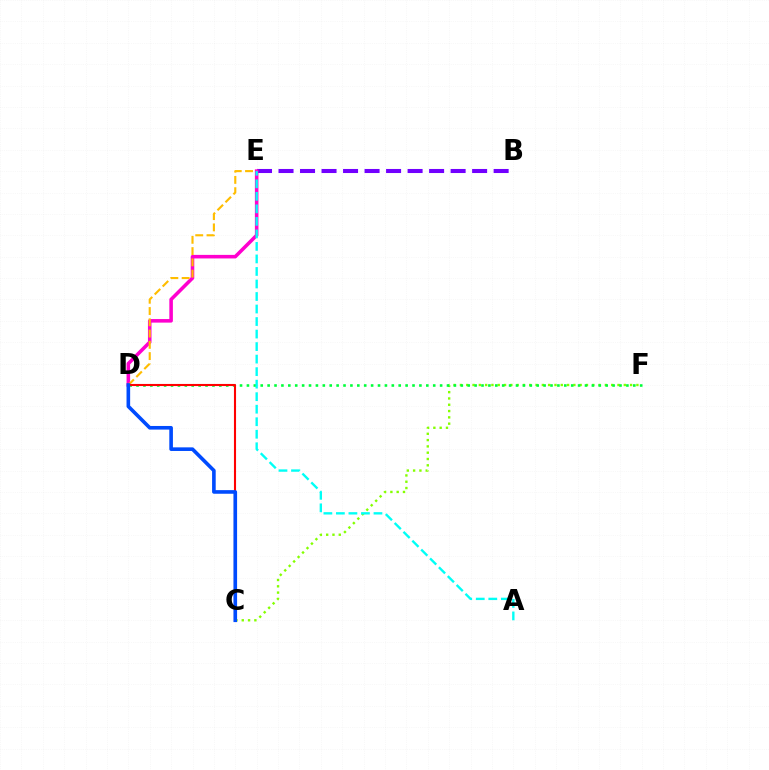{('B', 'E'): [{'color': '#7200ff', 'line_style': 'dashed', 'thickness': 2.92}], ('D', 'E'): [{'color': '#ff00cf', 'line_style': 'solid', 'thickness': 2.56}, {'color': '#ffbd00', 'line_style': 'dashed', 'thickness': 1.53}], ('C', 'F'): [{'color': '#84ff00', 'line_style': 'dotted', 'thickness': 1.71}], ('D', 'F'): [{'color': '#00ff39', 'line_style': 'dotted', 'thickness': 1.87}], ('A', 'E'): [{'color': '#00fff6', 'line_style': 'dashed', 'thickness': 1.7}], ('C', 'D'): [{'color': '#ff0000', 'line_style': 'solid', 'thickness': 1.51}, {'color': '#004bff', 'line_style': 'solid', 'thickness': 2.61}]}